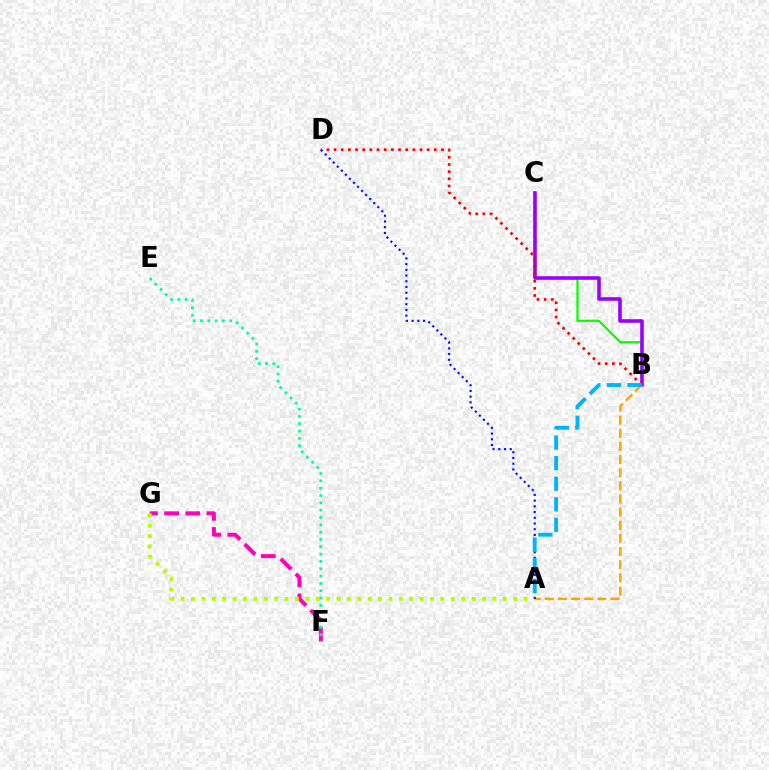{('F', 'G'): [{'color': '#ff00bd', 'line_style': 'dashed', 'thickness': 2.87}], ('B', 'C'): [{'color': '#08ff00', 'line_style': 'solid', 'thickness': 1.6}, {'color': '#9b00ff', 'line_style': 'solid', 'thickness': 2.58}], ('B', 'D'): [{'color': '#ff0000', 'line_style': 'dotted', 'thickness': 1.95}], ('A', 'B'): [{'color': '#ffa500', 'line_style': 'dashed', 'thickness': 1.79}, {'color': '#00b5ff', 'line_style': 'dashed', 'thickness': 2.79}], ('A', 'G'): [{'color': '#b3ff00', 'line_style': 'dotted', 'thickness': 2.82}], ('A', 'D'): [{'color': '#0010ff', 'line_style': 'dotted', 'thickness': 1.55}], ('E', 'F'): [{'color': '#00ff9d', 'line_style': 'dotted', 'thickness': 1.99}]}